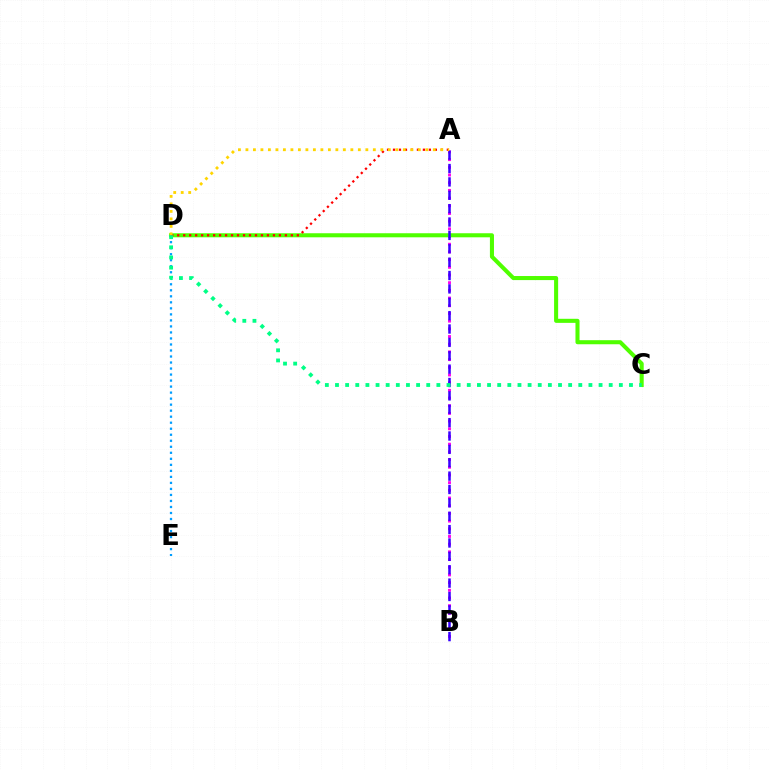{('A', 'B'): [{'color': '#ff00ed', 'line_style': 'dotted', 'thickness': 2.09}, {'color': '#3700ff', 'line_style': 'dashed', 'thickness': 1.82}], ('C', 'D'): [{'color': '#4fff00', 'line_style': 'solid', 'thickness': 2.92}, {'color': '#00ff86', 'line_style': 'dotted', 'thickness': 2.75}], ('D', 'E'): [{'color': '#009eff', 'line_style': 'dotted', 'thickness': 1.64}], ('A', 'D'): [{'color': '#ff0000', 'line_style': 'dotted', 'thickness': 1.63}, {'color': '#ffd500', 'line_style': 'dotted', 'thickness': 2.04}]}